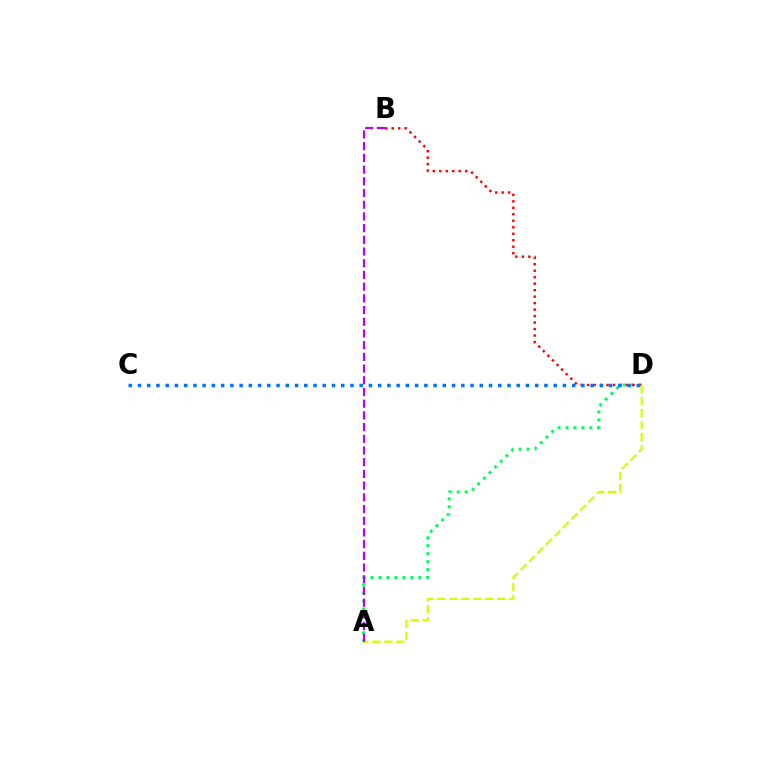{('A', 'D'): [{'color': '#00ff5c', 'line_style': 'dotted', 'thickness': 2.16}, {'color': '#d1ff00', 'line_style': 'dashed', 'thickness': 1.63}], ('B', 'D'): [{'color': '#ff0000', 'line_style': 'dotted', 'thickness': 1.76}], ('C', 'D'): [{'color': '#0074ff', 'line_style': 'dotted', 'thickness': 2.51}], ('A', 'B'): [{'color': '#b900ff', 'line_style': 'dashed', 'thickness': 1.59}]}